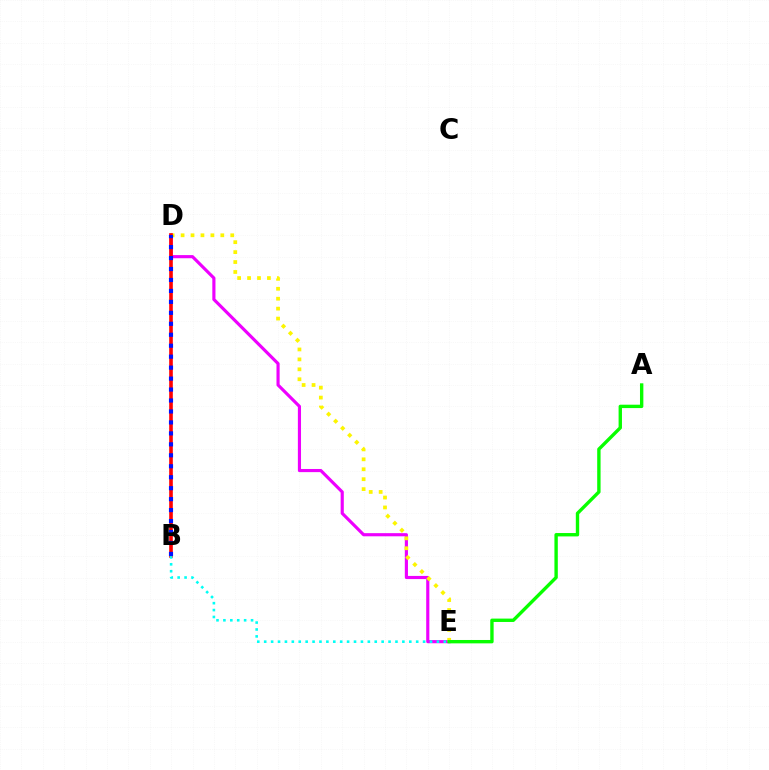{('D', 'E'): [{'color': '#ee00ff', 'line_style': 'solid', 'thickness': 2.27}, {'color': '#fcf500', 'line_style': 'dotted', 'thickness': 2.7}], ('B', 'D'): [{'color': '#ff0000', 'line_style': 'solid', 'thickness': 2.61}, {'color': '#0010ff', 'line_style': 'dotted', 'thickness': 2.98}], ('A', 'E'): [{'color': '#08ff00', 'line_style': 'solid', 'thickness': 2.43}], ('B', 'E'): [{'color': '#00fff6', 'line_style': 'dotted', 'thickness': 1.88}]}